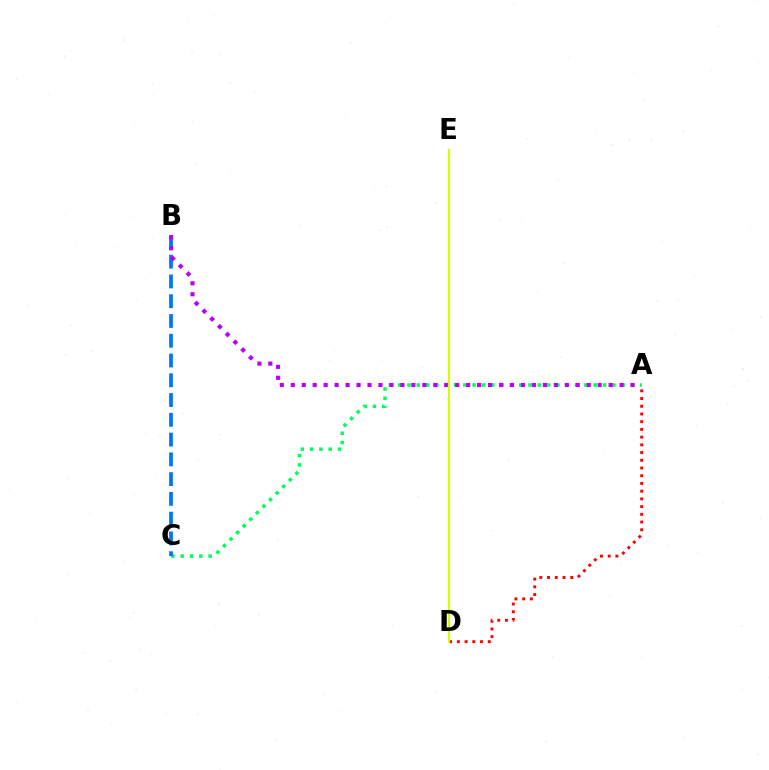{('A', 'C'): [{'color': '#00ff5c', 'line_style': 'dotted', 'thickness': 2.53}], ('B', 'C'): [{'color': '#0074ff', 'line_style': 'dashed', 'thickness': 2.69}], ('A', 'D'): [{'color': '#ff0000', 'line_style': 'dotted', 'thickness': 2.1}], ('A', 'B'): [{'color': '#b900ff', 'line_style': 'dotted', 'thickness': 2.98}], ('D', 'E'): [{'color': '#d1ff00', 'line_style': 'solid', 'thickness': 1.56}]}